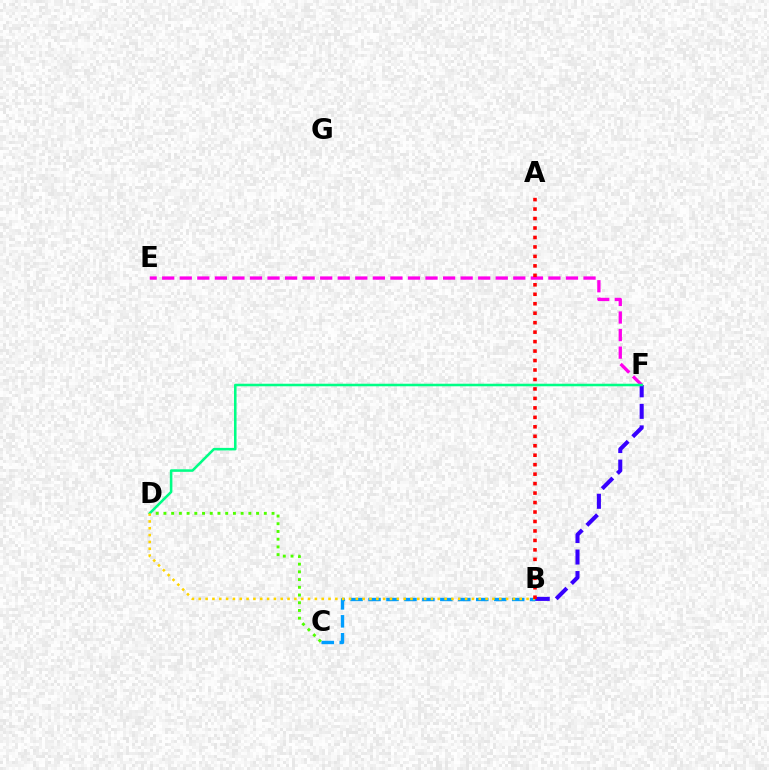{('C', 'D'): [{'color': '#4fff00', 'line_style': 'dotted', 'thickness': 2.1}], ('B', 'F'): [{'color': '#3700ff', 'line_style': 'dashed', 'thickness': 2.92}], ('B', 'C'): [{'color': '#009eff', 'line_style': 'dashed', 'thickness': 2.44}], ('E', 'F'): [{'color': '#ff00ed', 'line_style': 'dashed', 'thickness': 2.38}], ('D', 'F'): [{'color': '#00ff86', 'line_style': 'solid', 'thickness': 1.84}], ('B', 'D'): [{'color': '#ffd500', 'line_style': 'dotted', 'thickness': 1.86}], ('A', 'B'): [{'color': '#ff0000', 'line_style': 'dotted', 'thickness': 2.57}]}